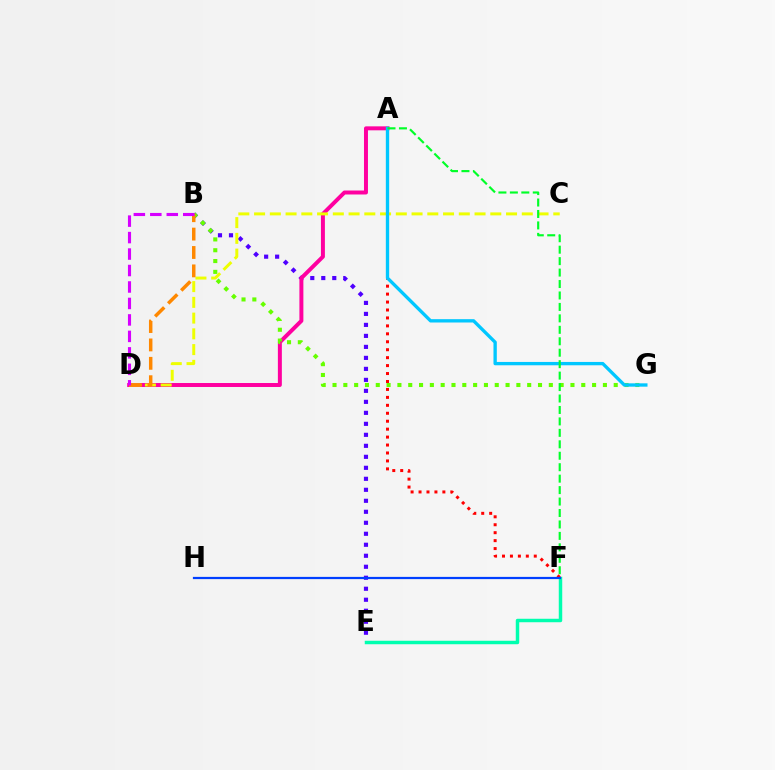{('B', 'E'): [{'color': '#4f00ff', 'line_style': 'dotted', 'thickness': 2.99}], ('A', 'D'): [{'color': '#ff00a0', 'line_style': 'solid', 'thickness': 2.86}], ('B', 'G'): [{'color': '#66ff00', 'line_style': 'dotted', 'thickness': 2.94}], ('E', 'F'): [{'color': '#00ffaf', 'line_style': 'solid', 'thickness': 2.5}], ('C', 'D'): [{'color': '#eeff00', 'line_style': 'dashed', 'thickness': 2.14}], ('B', 'D'): [{'color': '#ff8800', 'line_style': 'dashed', 'thickness': 2.5}, {'color': '#d600ff', 'line_style': 'dashed', 'thickness': 2.24}], ('A', 'F'): [{'color': '#ff0000', 'line_style': 'dotted', 'thickness': 2.16}, {'color': '#00ff27', 'line_style': 'dashed', 'thickness': 1.56}], ('A', 'G'): [{'color': '#00c7ff', 'line_style': 'solid', 'thickness': 2.4}], ('F', 'H'): [{'color': '#003fff', 'line_style': 'solid', 'thickness': 1.6}]}